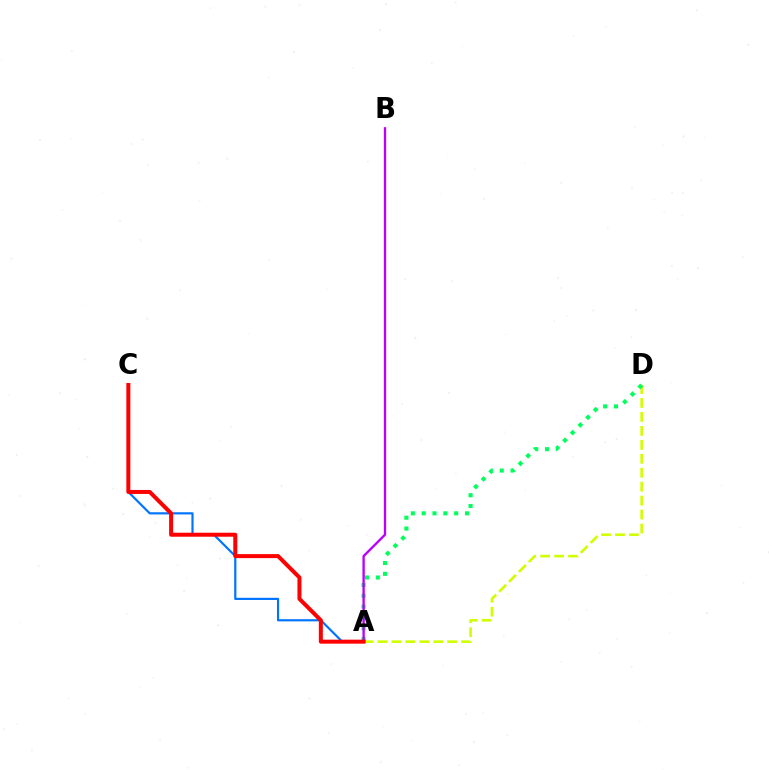{('A', 'D'): [{'color': '#d1ff00', 'line_style': 'dashed', 'thickness': 1.9}, {'color': '#00ff5c', 'line_style': 'dotted', 'thickness': 2.94}], ('A', 'C'): [{'color': '#0074ff', 'line_style': 'solid', 'thickness': 1.57}, {'color': '#ff0000', 'line_style': 'solid', 'thickness': 2.88}], ('A', 'B'): [{'color': '#b900ff', 'line_style': 'solid', 'thickness': 1.69}]}